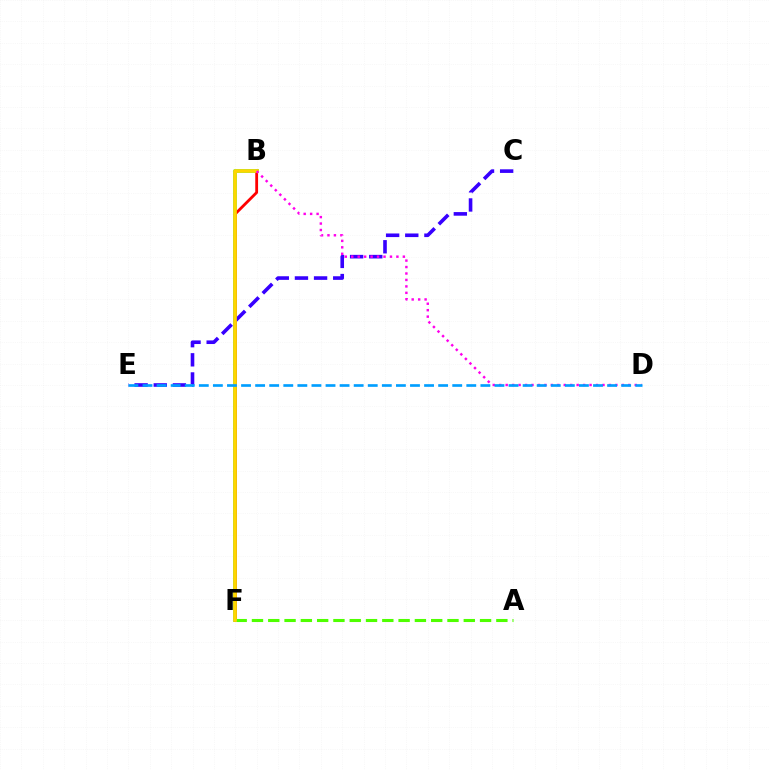{('B', 'F'): [{'color': '#00ff86', 'line_style': 'solid', 'thickness': 2.71}, {'color': '#ff0000', 'line_style': 'solid', 'thickness': 2.03}, {'color': '#ffd500', 'line_style': 'solid', 'thickness': 2.66}], ('A', 'F'): [{'color': '#4fff00', 'line_style': 'dashed', 'thickness': 2.21}], ('C', 'E'): [{'color': '#3700ff', 'line_style': 'dashed', 'thickness': 2.6}], ('B', 'D'): [{'color': '#ff00ed', 'line_style': 'dotted', 'thickness': 1.75}], ('D', 'E'): [{'color': '#009eff', 'line_style': 'dashed', 'thickness': 1.91}]}